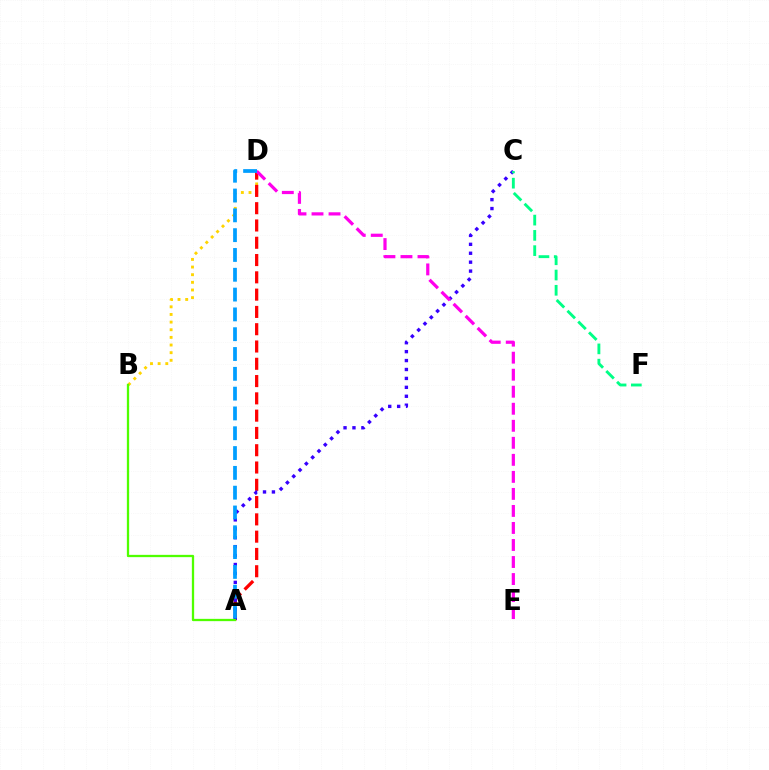{('B', 'D'): [{'color': '#ffd500', 'line_style': 'dotted', 'thickness': 2.08}], ('A', 'D'): [{'color': '#ff0000', 'line_style': 'dashed', 'thickness': 2.35}, {'color': '#009eff', 'line_style': 'dashed', 'thickness': 2.69}], ('A', 'C'): [{'color': '#3700ff', 'line_style': 'dotted', 'thickness': 2.43}], ('D', 'E'): [{'color': '#ff00ed', 'line_style': 'dashed', 'thickness': 2.31}], ('A', 'B'): [{'color': '#4fff00', 'line_style': 'solid', 'thickness': 1.65}], ('C', 'F'): [{'color': '#00ff86', 'line_style': 'dashed', 'thickness': 2.07}]}